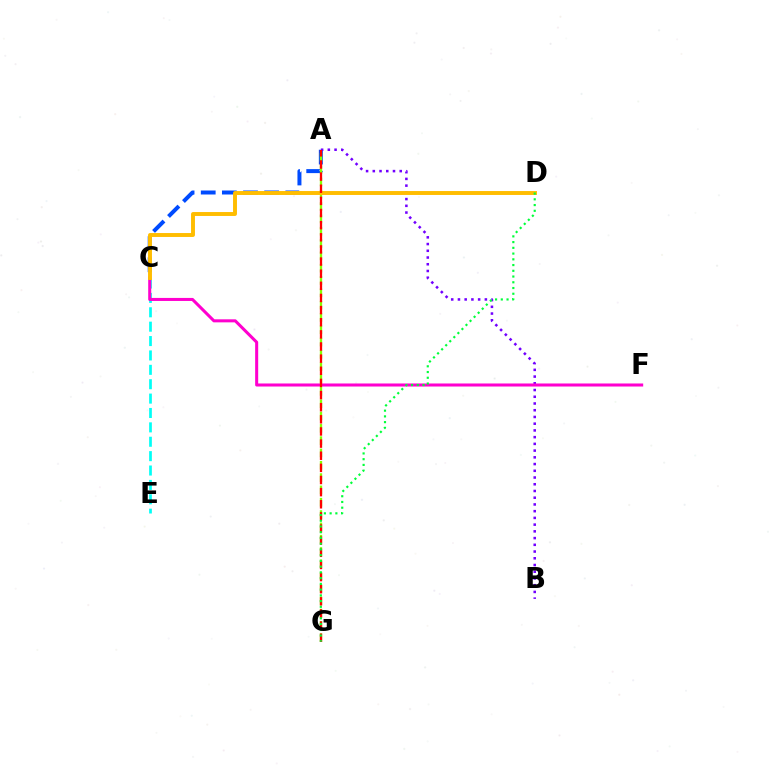{('A', 'C'): [{'color': '#004bff', 'line_style': 'dashed', 'thickness': 2.87}], ('C', 'E'): [{'color': '#00fff6', 'line_style': 'dashed', 'thickness': 1.95}], ('A', 'B'): [{'color': '#7200ff', 'line_style': 'dotted', 'thickness': 1.83}], ('A', 'G'): [{'color': '#84ff00', 'line_style': 'dashed', 'thickness': 1.67}, {'color': '#ff0000', 'line_style': 'dashed', 'thickness': 1.65}], ('C', 'F'): [{'color': '#ff00cf', 'line_style': 'solid', 'thickness': 2.19}], ('C', 'D'): [{'color': '#ffbd00', 'line_style': 'solid', 'thickness': 2.83}], ('D', 'G'): [{'color': '#00ff39', 'line_style': 'dotted', 'thickness': 1.56}]}